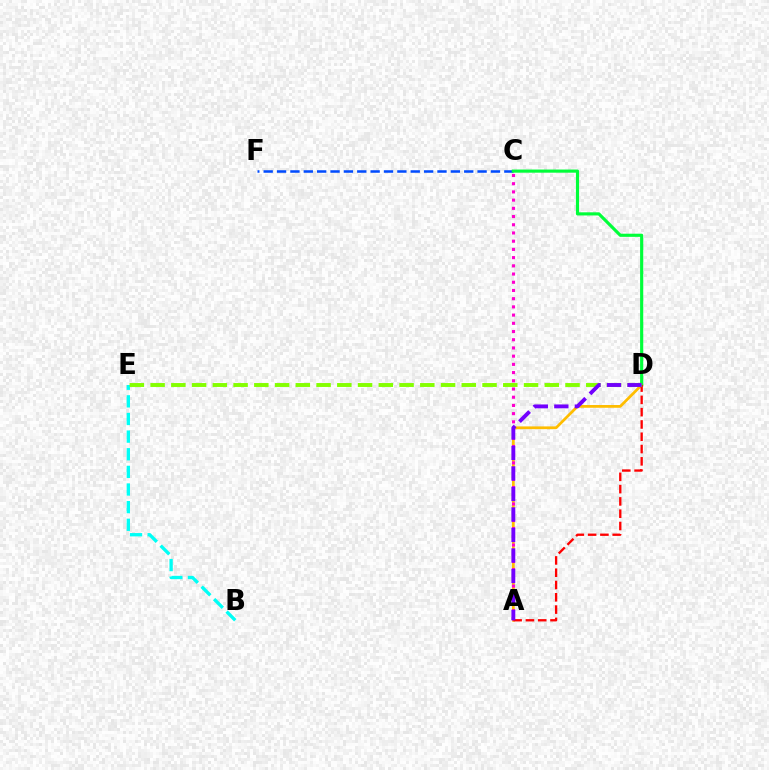{('B', 'E'): [{'color': '#00fff6', 'line_style': 'dashed', 'thickness': 2.4}], ('C', 'F'): [{'color': '#004bff', 'line_style': 'dashed', 'thickness': 1.82}], ('A', 'D'): [{'color': '#ffbd00', 'line_style': 'solid', 'thickness': 1.98}, {'color': '#ff0000', 'line_style': 'dashed', 'thickness': 1.67}, {'color': '#7200ff', 'line_style': 'dashed', 'thickness': 2.79}], ('C', 'D'): [{'color': '#00ff39', 'line_style': 'solid', 'thickness': 2.26}], ('A', 'C'): [{'color': '#ff00cf', 'line_style': 'dotted', 'thickness': 2.23}], ('D', 'E'): [{'color': '#84ff00', 'line_style': 'dashed', 'thickness': 2.82}]}